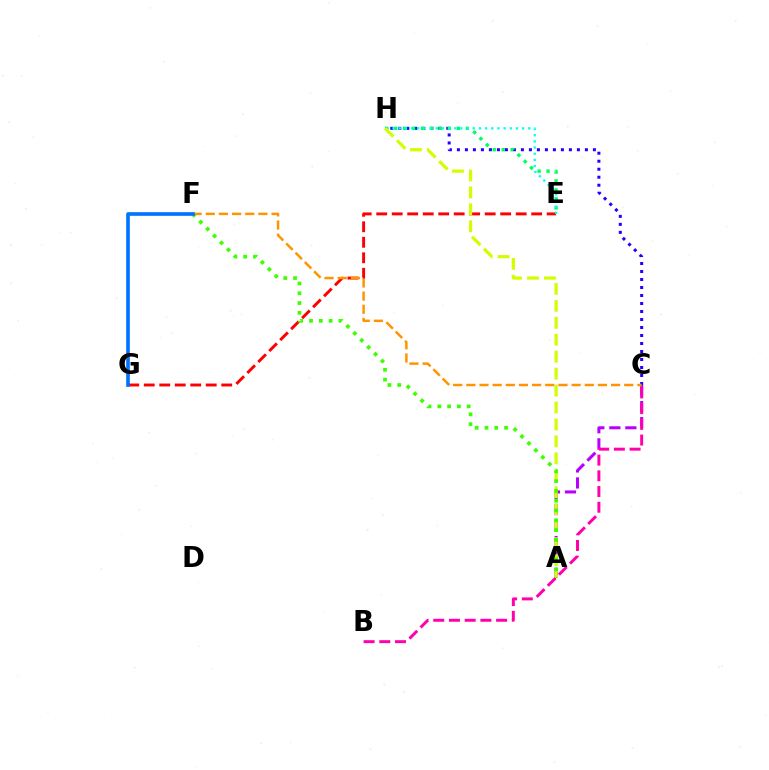{('C', 'H'): [{'color': '#2500ff', 'line_style': 'dotted', 'thickness': 2.17}], ('E', 'H'): [{'color': '#00ff5c', 'line_style': 'dotted', 'thickness': 2.43}, {'color': '#00fff6', 'line_style': 'dotted', 'thickness': 1.68}], ('E', 'G'): [{'color': '#ff0000', 'line_style': 'dashed', 'thickness': 2.11}], ('A', 'C'): [{'color': '#b900ff', 'line_style': 'dashed', 'thickness': 2.17}], ('B', 'C'): [{'color': '#ff00ac', 'line_style': 'dashed', 'thickness': 2.13}], ('A', 'H'): [{'color': '#d1ff00', 'line_style': 'dashed', 'thickness': 2.3}], ('A', 'F'): [{'color': '#3dff00', 'line_style': 'dotted', 'thickness': 2.66}], ('C', 'F'): [{'color': '#ff9400', 'line_style': 'dashed', 'thickness': 1.79}], ('F', 'G'): [{'color': '#0074ff', 'line_style': 'solid', 'thickness': 2.63}]}